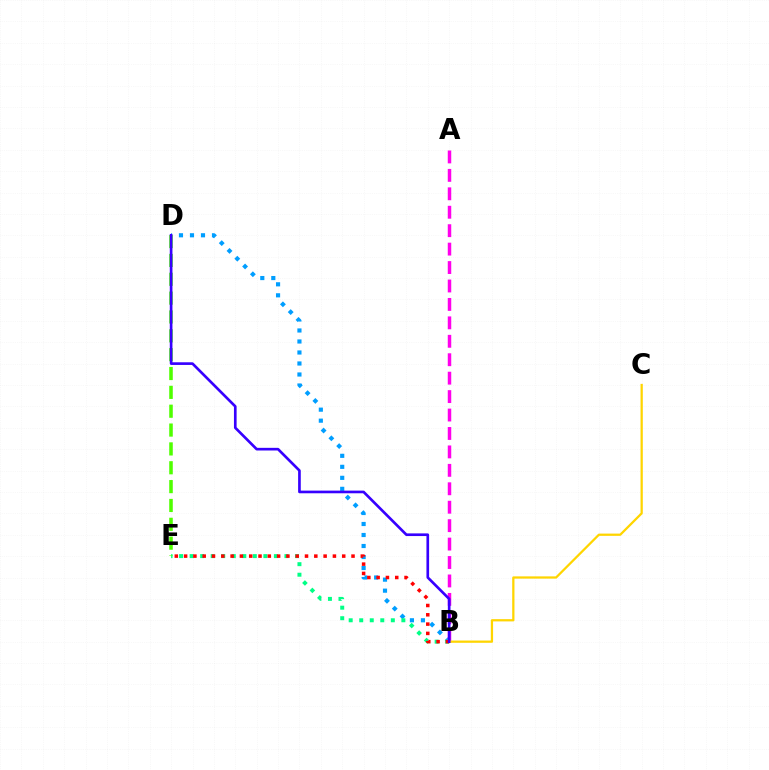{('B', 'D'): [{'color': '#009eff', 'line_style': 'dotted', 'thickness': 2.99}, {'color': '#3700ff', 'line_style': 'solid', 'thickness': 1.92}], ('A', 'B'): [{'color': '#ff00ed', 'line_style': 'dashed', 'thickness': 2.5}], ('B', 'E'): [{'color': '#00ff86', 'line_style': 'dotted', 'thickness': 2.86}, {'color': '#ff0000', 'line_style': 'dotted', 'thickness': 2.53}], ('B', 'C'): [{'color': '#ffd500', 'line_style': 'solid', 'thickness': 1.63}], ('D', 'E'): [{'color': '#4fff00', 'line_style': 'dashed', 'thickness': 2.56}]}